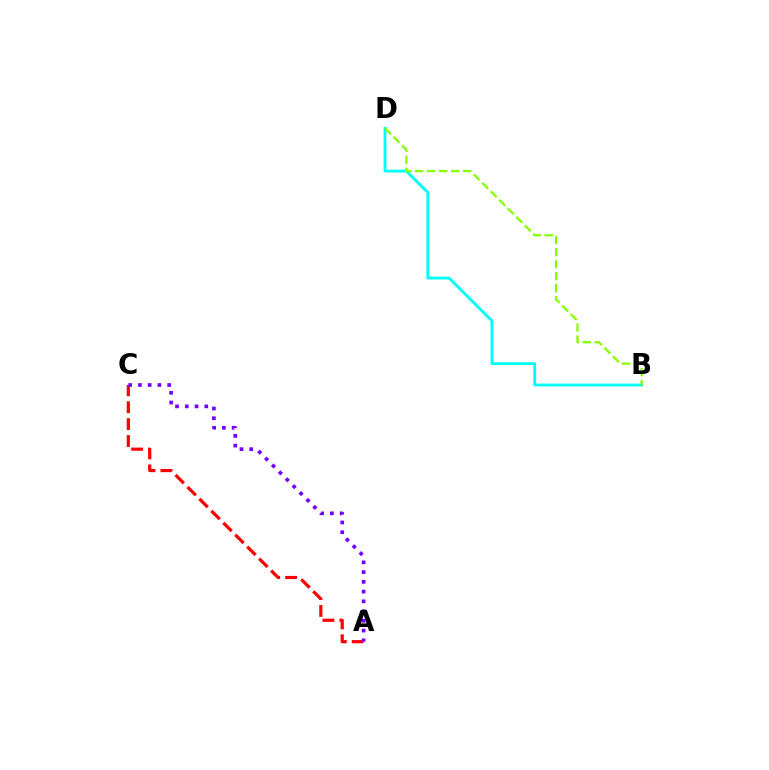{('A', 'C'): [{'color': '#ff0000', 'line_style': 'dashed', 'thickness': 2.3}, {'color': '#7200ff', 'line_style': 'dotted', 'thickness': 2.65}], ('B', 'D'): [{'color': '#00fff6', 'line_style': 'solid', 'thickness': 2.05}, {'color': '#84ff00', 'line_style': 'dashed', 'thickness': 1.63}]}